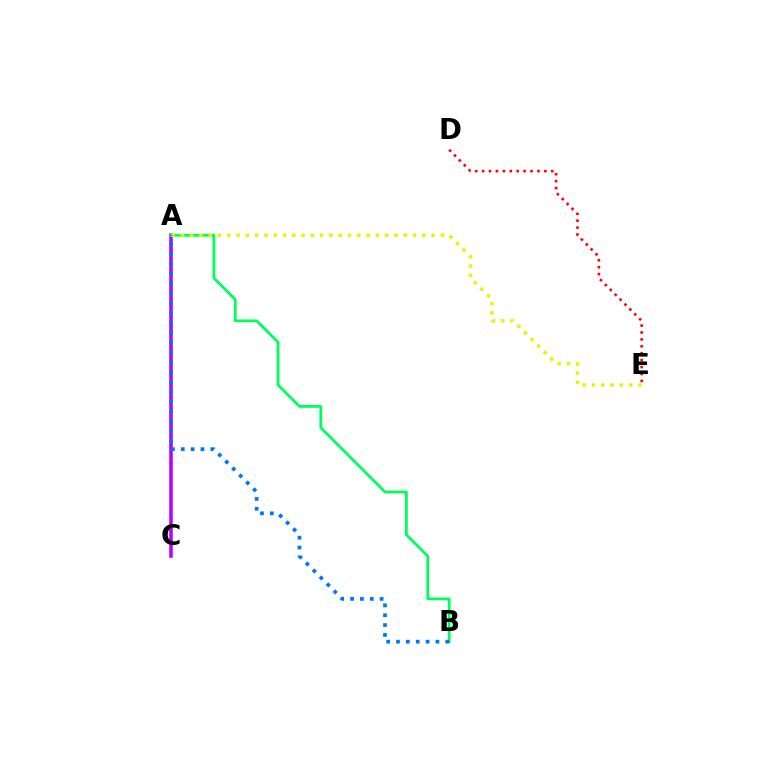{('D', 'E'): [{'color': '#ff0000', 'line_style': 'dotted', 'thickness': 1.88}], ('A', 'C'): [{'color': '#b900ff', 'line_style': 'solid', 'thickness': 2.54}], ('A', 'B'): [{'color': '#00ff5c', 'line_style': 'solid', 'thickness': 2.01}, {'color': '#0074ff', 'line_style': 'dotted', 'thickness': 2.68}], ('A', 'E'): [{'color': '#d1ff00', 'line_style': 'dotted', 'thickness': 2.52}]}